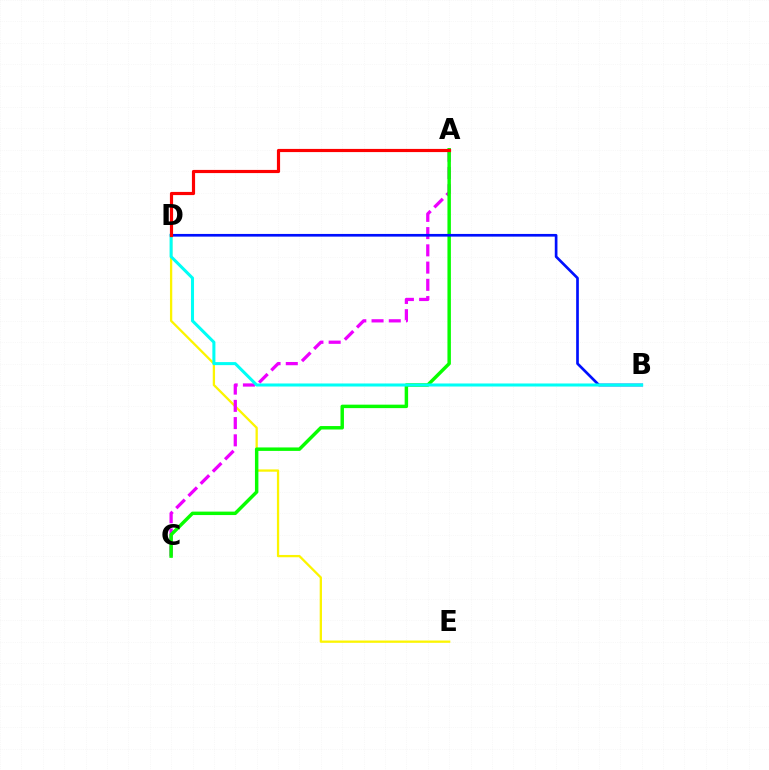{('D', 'E'): [{'color': '#fcf500', 'line_style': 'solid', 'thickness': 1.65}], ('A', 'C'): [{'color': '#ee00ff', 'line_style': 'dashed', 'thickness': 2.34}, {'color': '#08ff00', 'line_style': 'solid', 'thickness': 2.49}], ('B', 'D'): [{'color': '#0010ff', 'line_style': 'solid', 'thickness': 1.93}, {'color': '#00fff6', 'line_style': 'solid', 'thickness': 2.19}], ('A', 'D'): [{'color': '#ff0000', 'line_style': 'solid', 'thickness': 2.28}]}